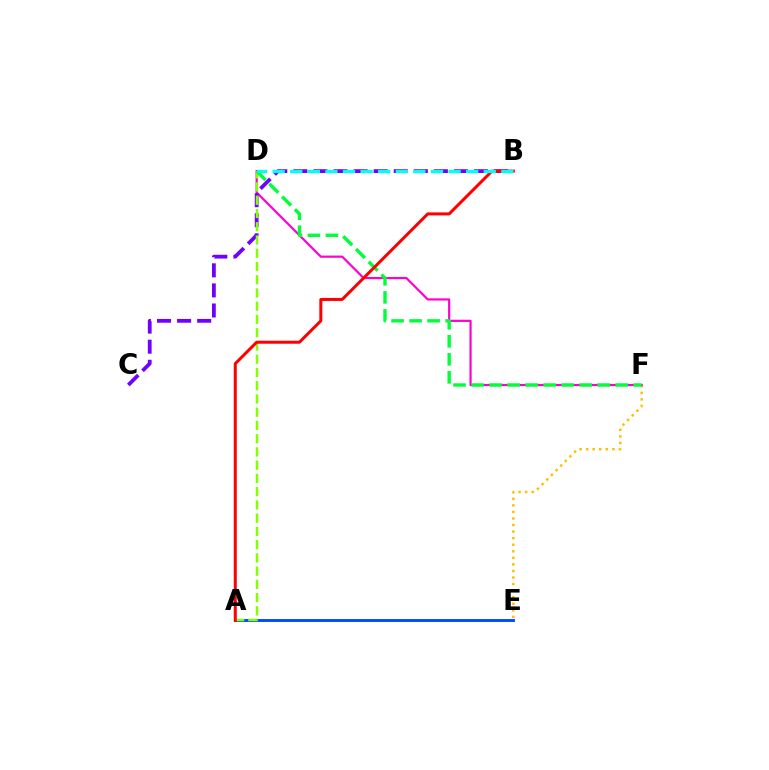{('A', 'E'): [{'color': '#004bff', 'line_style': 'solid', 'thickness': 2.09}], ('E', 'F'): [{'color': '#ffbd00', 'line_style': 'dotted', 'thickness': 1.78}], ('D', 'F'): [{'color': '#ff00cf', 'line_style': 'solid', 'thickness': 1.58}, {'color': '#00ff39', 'line_style': 'dashed', 'thickness': 2.45}], ('B', 'C'): [{'color': '#7200ff', 'line_style': 'dashed', 'thickness': 2.73}], ('A', 'D'): [{'color': '#84ff00', 'line_style': 'dashed', 'thickness': 1.8}], ('A', 'B'): [{'color': '#ff0000', 'line_style': 'solid', 'thickness': 2.17}], ('B', 'D'): [{'color': '#00fff6', 'line_style': 'dashed', 'thickness': 2.39}]}